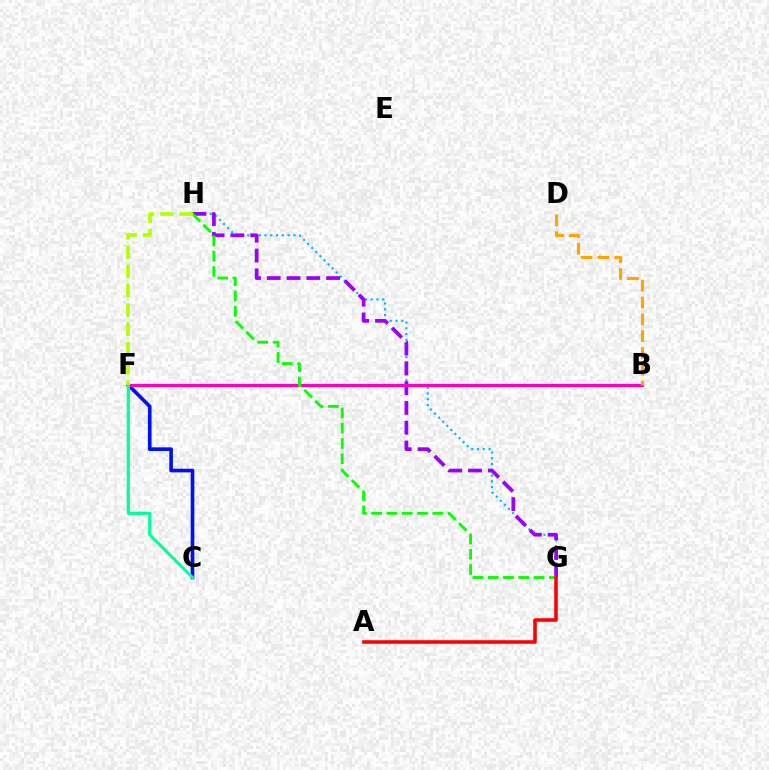{('G', 'H'): [{'color': '#00b5ff', 'line_style': 'dotted', 'thickness': 1.57}, {'color': '#9b00ff', 'line_style': 'dashed', 'thickness': 2.69}, {'color': '#08ff00', 'line_style': 'dashed', 'thickness': 2.08}], ('C', 'F'): [{'color': '#0010ff', 'line_style': 'solid', 'thickness': 2.63}, {'color': '#00ff9d', 'line_style': 'solid', 'thickness': 2.29}], ('B', 'F'): [{'color': '#ff00bd', 'line_style': 'solid', 'thickness': 2.29}], ('B', 'D'): [{'color': '#ffa500', 'line_style': 'dashed', 'thickness': 2.28}], ('F', 'H'): [{'color': '#b3ff00', 'line_style': 'dashed', 'thickness': 2.62}], ('A', 'G'): [{'color': '#ff0000', 'line_style': 'solid', 'thickness': 2.56}]}